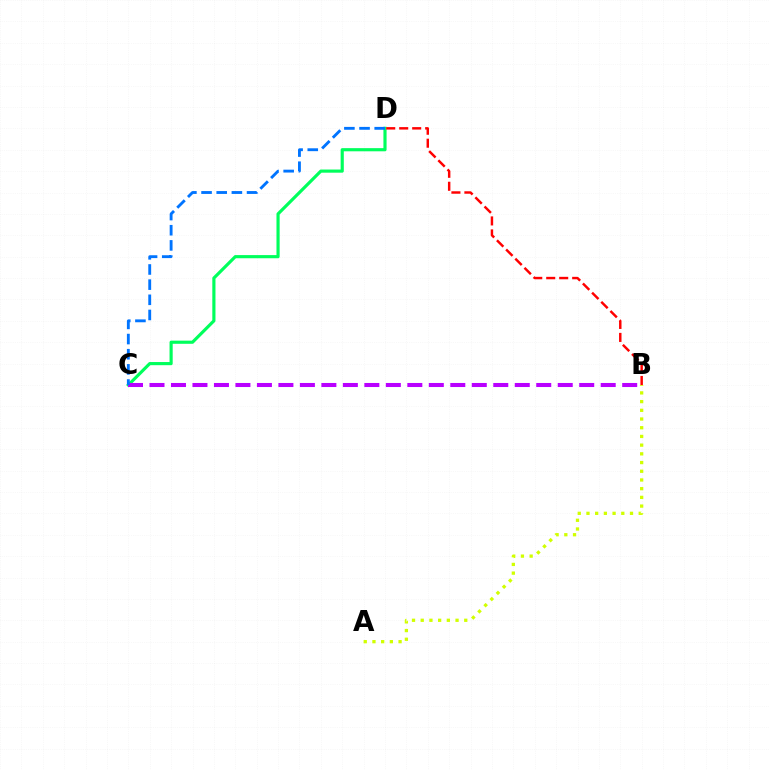{('C', 'D'): [{'color': '#00ff5c', 'line_style': 'solid', 'thickness': 2.27}, {'color': '#0074ff', 'line_style': 'dashed', 'thickness': 2.06}], ('A', 'B'): [{'color': '#d1ff00', 'line_style': 'dotted', 'thickness': 2.37}], ('B', 'C'): [{'color': '#b900ff', 'line_style': 'dashed', 'thickness': 2.92}], ('B', 'D'): [{'color': '#ff0000', 'line_style': 'dashed', 'thickness': 1.76}]}